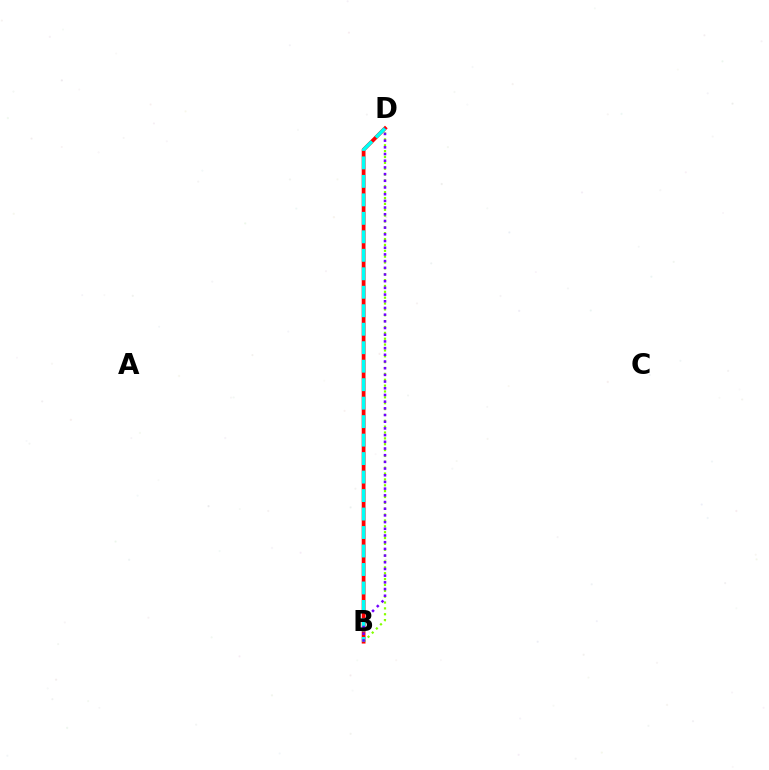{('B', 'D'): [{'color': '#84ff00', 'line_style': 'dotted', 'thickness': 1.59}, {'color': '#ff0000', 'line_style': 'solid', 'thickness': 2.71}, {'color': '#00fff6', 'line_style': 'dashed', 'thickness': 2.51}, {'color': '#7200ff', 'line_style': 'dotted', 'thickness': 1.82}]}